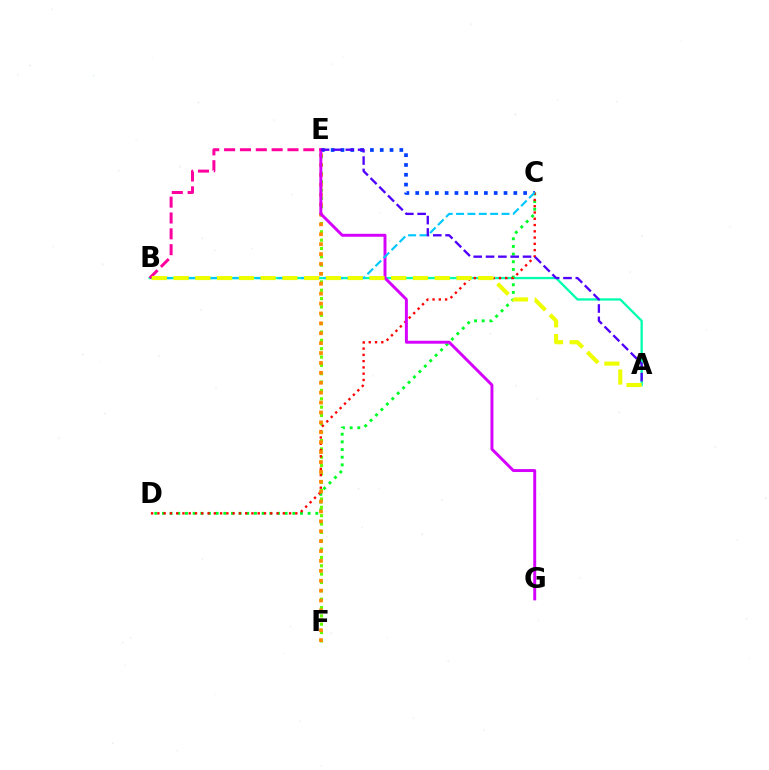{('A', 'B'): [{'color': '#00ffaf', 'line_style': 'solid', 'thickness': 1.65}, {'color': '#eeff00', 'line_style': 'dashed', 'thickness': 2.96}], ('C', 'D'): [{'color': '#00ff27', 'line_style': 'dotted', 'thickness': 2.08}, {'color': '#ff0000', 'line_style': 'dotted', 'thickness': 1.7}], ('C', 'E'): [{'color': '#003fff', 'line_style': 'dotted', 'thickness': 2.67}], ('E', 'F'): [{'color': '#66ff00', 'line_style': 'dotted', 'thickness': 2.27}, {'color': '#ff8800', 'line_style': 'dotted', 'thickness': 2.69}], ('E', 'G'): [{'color': '#d600ff', 'line_style': 'solid', 'thickness': 2.12}], ('B', 'C'): [{'color': '#00c7ff', 'line_style': 'dashed', 'thickness': 1.54}], ('B', 'E'): [{'color': '#ff00a0', 'line_style': 'dashed', 'thickness': 2.15}], ('A', 'E'): [{'color': '#4f00ff', 'line_style': 'dashed', 'thickness': 1.67}]}